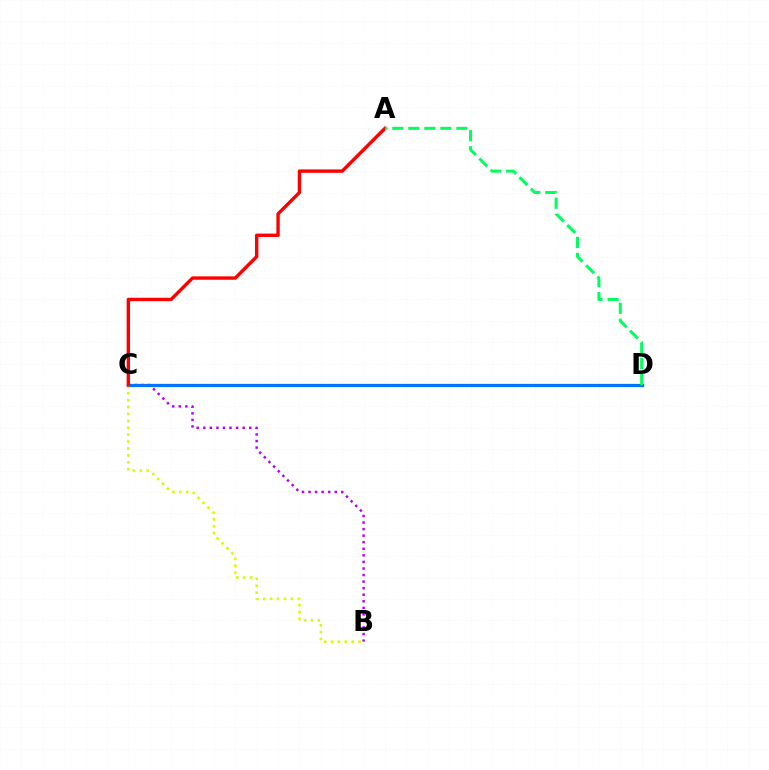{('B', 'C'): [{'color': '#b900ff', 'line_style': 'dotted', 'thickness': 1.78}, {'color': '#d1ff00', 'line_style': 'dotted', 'thickness': 1.88}], ('C', 'D'): [{'color': '#0074ff', 'line_style': 'solid', 'thickness': 2.35}], ('A', 'C'): [{'color': '#ff0000', 'line_style': 'solid', 'thickness': 2.44}], ('A', 'D'): [{'color': '#00ff5c', 'line_style': 'dashed', 'thickness': 2.17}]}